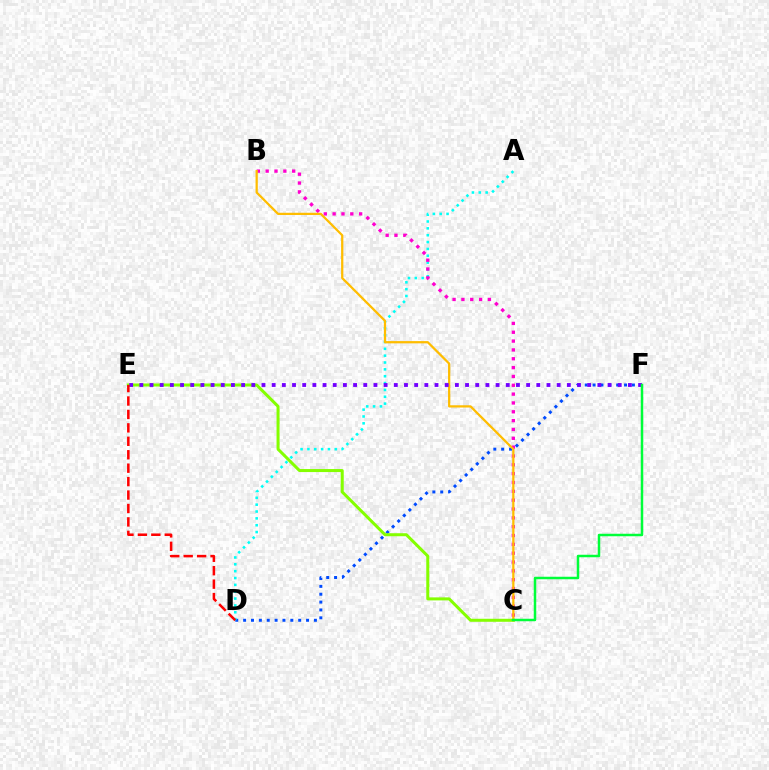{('D', 'F'): [{'color': '#004bff', 'line_style': 'dotted', 'thickness': 2.14}], ('A', 'D'): [{'color': '#00fff6', 'line_style': 'dotted', 'thickness': 1.86}], ('C', 'E'): [{'color': '#84ff00', 'line_style': 'solid', 'thickness': 2.17}], ('B', 'C'): [{'color': '#ff00cf', 'line_style': 'dotted', 'thickness': 2.4}, {'color': '#ffbd00', 'line_style': 'solid', 'thickness': 1.62}], ('E', 'F'): [{'color': '#7200ff', 'line_style': 'dotted', 'thickness': 2.77}], ('C', 'F'): [{'color': '#00ff39', 'line_style': 'solid', 'thickness': 1.79}], ('D', 'E'): [{'color': '#ff0000', 'line_style': 'dashed', 'thickness': 1.83}]}